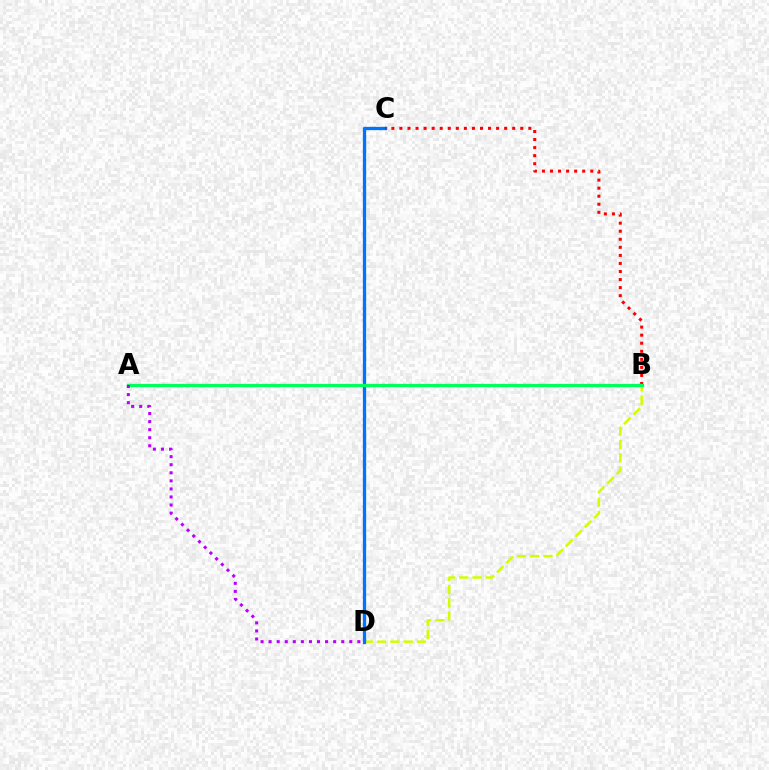{('B', 'D'): [{'color': '#d1ff00', 'line_style': 'dashed', 'thickness': 1.81}], ('C', 'D'): [{'color': '#0074ff', 'line_style': 'solid', 'thickness': 2.36}], ('B', 'C'): [{'color': '#ff0000', 'line_style': 'dotted', 'thickness': 2.19}], ('A', 'B'): [{'color': '#00ff5c', 'line_style': 'solid', 'thickness': 2.35}], ('A', 'D'): [{'color': '#b900ff', 'line_style': 'dotted', 'thickness': 2.19}]}